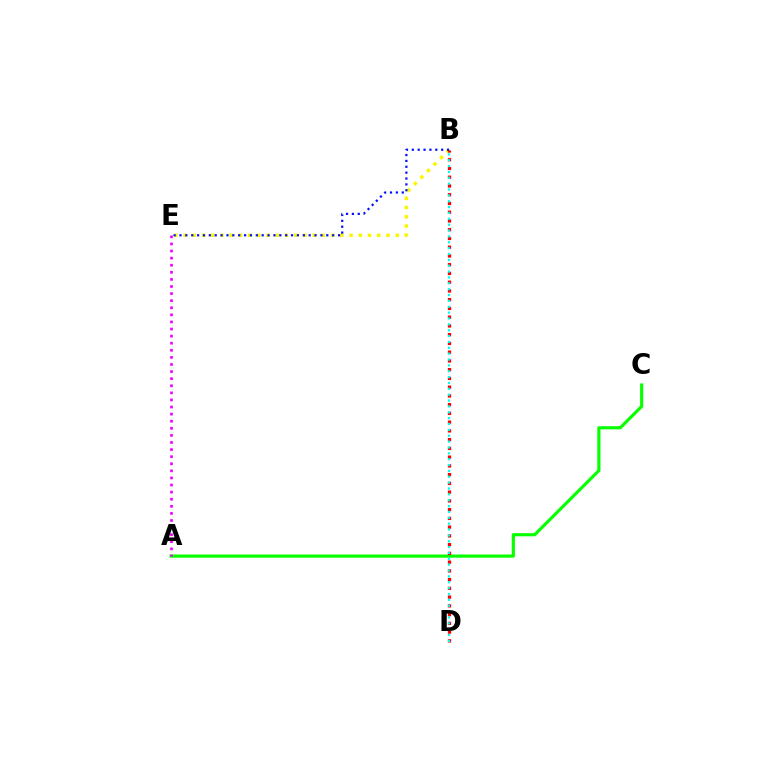{('A', 'C'): [{'color': '#08ff00', 'line_style': 'solid', 'thickness': 2.28}], ('B', 'E'): [{'color': '#fcf500', 'line_style': 'dotted', 'thickness': 2.51}, {'color': '#0010ff', 'line_style': 'dotted', 'thickness': 1.6}], ('B', 'D'): [{'color': '#ff0000', 'line_style': 'dotted', 'thickness': 2.38}, {'color': '#00fff6', 'line_style': 'dotted', 'thickness': 1.59}], ('A', 'E'): [{'color': '#ee00ff', 'line_style': 'dotted', 'thickness': 1.93}]}